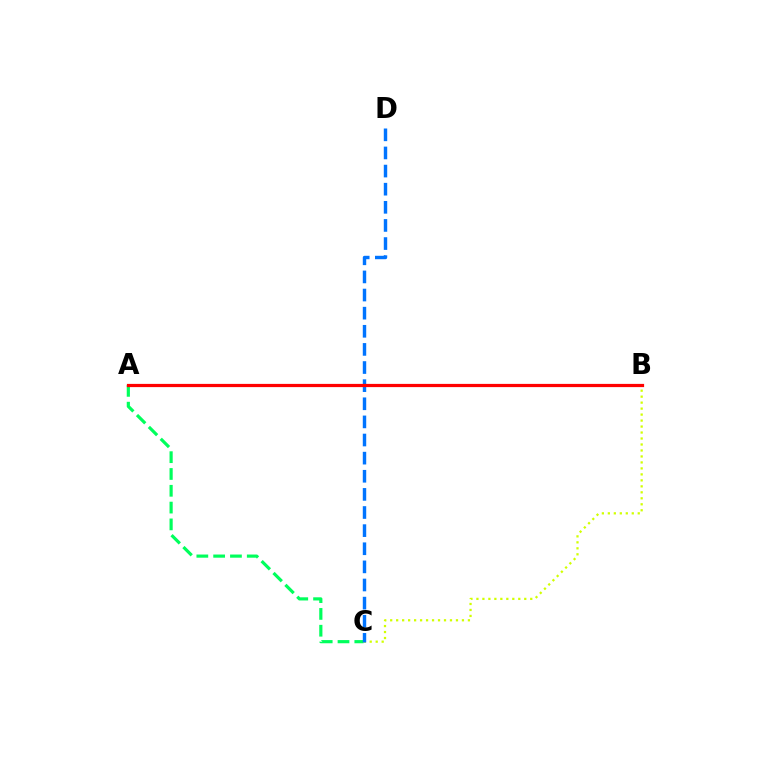{('A', 'C'): [{'color': '#00ff5c', 'line_style': 'dashed', 'thickness': 2.28}], ('A', 'B'): [{'color': '#b900ff', 'line_style': 'dotted', 'thickness': 1.83}, {'color': '#ff0000', 'line_style': 'solid', 'thickness': 2.32}], ('B', 'C'): [{'color': '#d1ff00', 'line_style': 'dotted', 'thickness': 1.62}], ('C', 'D'): [{'color': '#0074ff', 'line_style': 'dashed', 'thickness': 2.46}]}